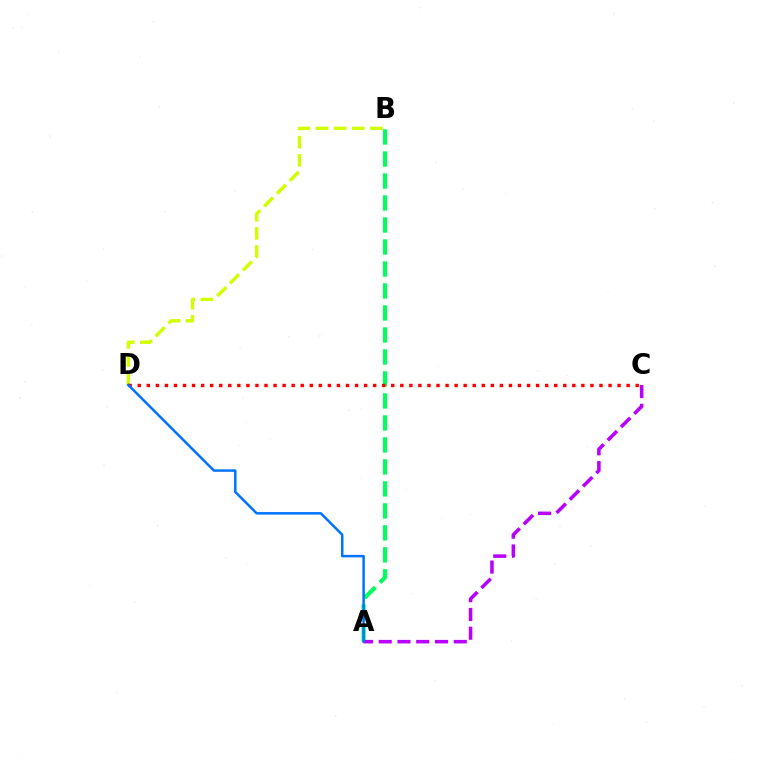{('B', 'D'): [{'color': '#d1ff00', 'line_style': 'dashed', 'thickness': 2.47}], ('A', 'B'): [{'color': '#00ff5c', 'line_style': 'dashed', 'thickness': 2.99}], ('A', 'C'): [{'color': '#b900ff', 'line_style': 'dashed', 'thickness': 2.55}], ('C', 'D'): [{'color': '#ff0000', 'line_style': 'dotted', 'thickness': 2.46}], ('A', 'D'): [{'color': '#0074ff', 'line_style': 'solid', 'thickness': 1.8}]}